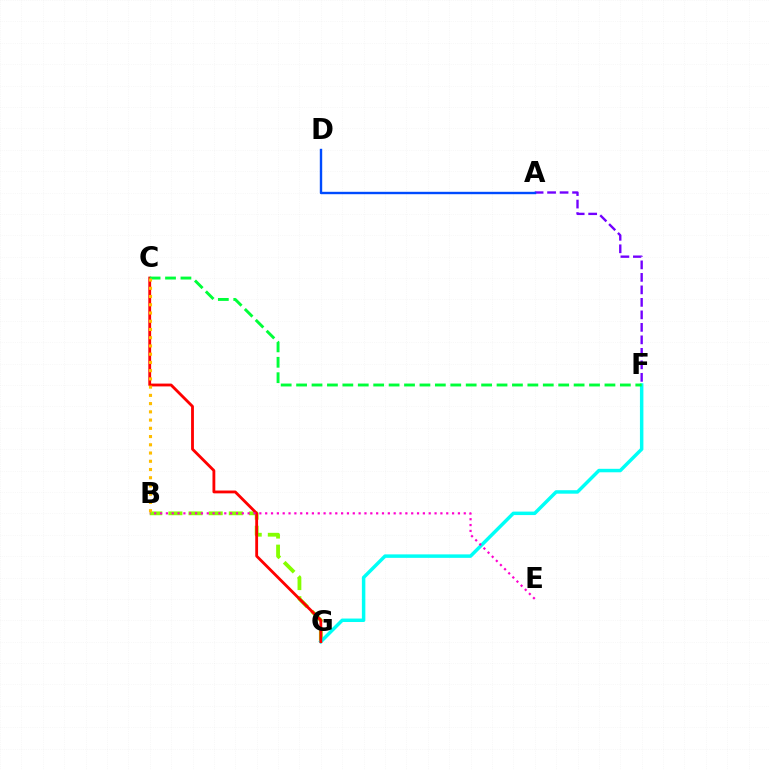{('B', 'G'): [{'color': '#84ff00', 'line_style': 'dashed', 'thickness': 2.74}], ('F', 'G'): [{'color': '#00fff6', 'line_style': 'solid', 'thickness': 2.5}], ('C', 'G'): [{'color': '#ff0000', 'line_style': 'solid', 'thickness': 2.03}], ('C', 'F'): [{'color': '#00ff39', 'line_style': 'dashed', 'thickness': 2.09}], ('A', 'F'): [{'color': '#7200ff', 'line_style': 'dashed', 'thickness': 1.7}], ('B', 'E'): [{'color': '#ff00cf', 'line_style': 'dotted', 'thickness': 1.59}], ('A', 'D'): [{'color': '#004bff', 'line_style': 'solid', 'thickness': 1.72}], ('B', 'C'): [{'color': '#ffbd00', 'line_style': 'dotted', 'thickness': 2.24}]}